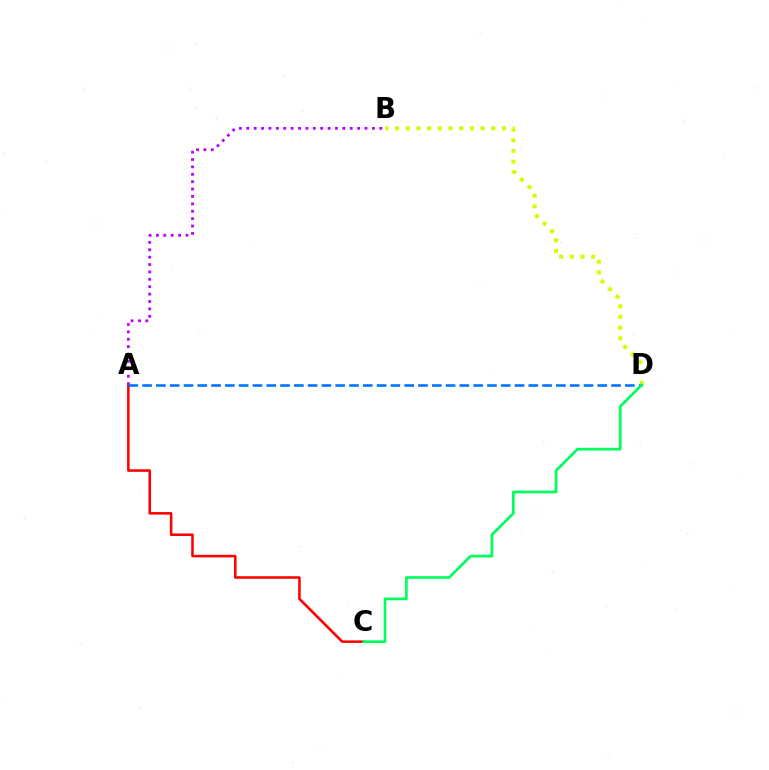{('B', 'D'): [{'color': '#d1ff00', 'line_style': 'dotted', 'thickness': 2.91}], ('A', 'C'): [{'color': '#ff0000', 'line_style': 'solid', 'thickness': 1.84}], ('A', 'B'): [{'color': '#b900ff', 'line_style': 'dotted', 'thickness': 2.01}], ('A', 'D'): [{'color': '#0074ff', 'line_style': 'dashed', 'thickness': 1.87}], ('C', 'D'): [{'color': '#00ff5c', 'line_style': 'solid', 'thickness': 1.94}]}